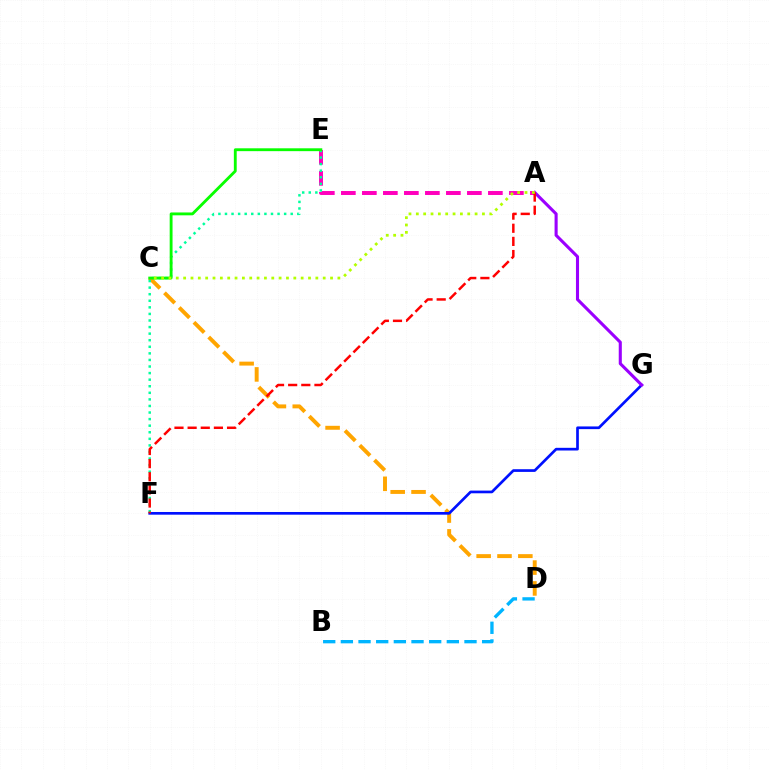{('C', 'D'): [{'color': '#ffa500', 'line_style': 'dashed', 'thickness': 2.83}], ('F', 'G'): [{'color': '#0010ff', 'line_style': 'solid', 'thickness': 1.94}], ('A', 'G'): [{'color': '#9b00ff', 'line_style': 'solid', 'thickness': 2.22}], ('A', 'E'): [{'color': '#ff00bd', 'line_style': 'dashed', 'thickness': 2.85}], ('B', 'D'): [{'color': '#00b5ff', 'line_style': 'dashed', 'thickness': 2.4}], ('E', 'F'): [{'color': '#00ff9d', 'line_style': 'dotted', 'thickness': 1.79}], ('C', 'E'): [{'color': '#08ff00', 'line_style': 'solid', 'thickness': 2.05}], ('A', 'F'): [{'color': '#ff0000', 'line_style': 'dashed', 'thickness': 1.79}], ('A', 'C'): [{'color': '#b3ff00', 'line_style': 'dotted', 'thickness': 2.0}]}